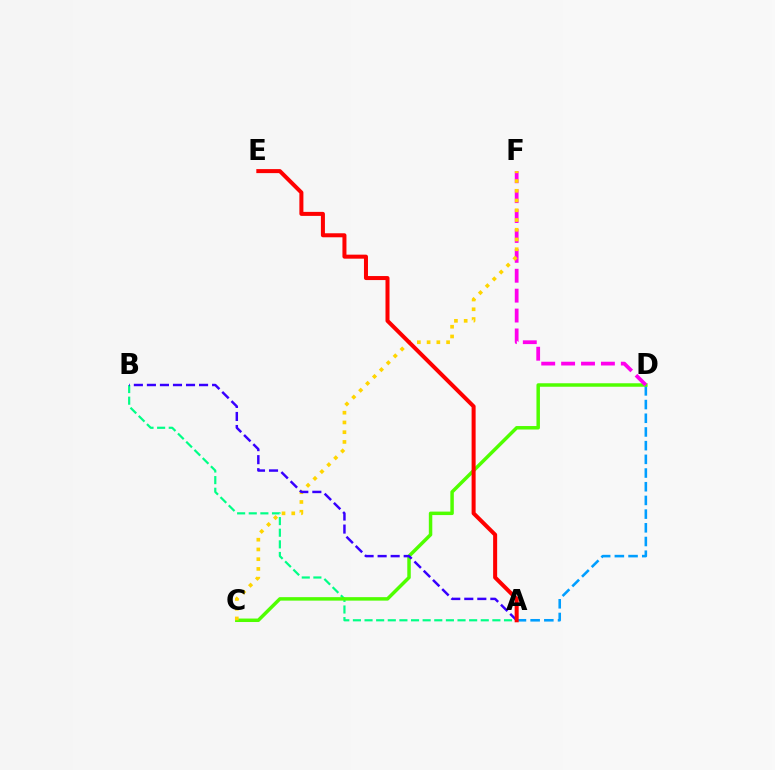{('A', 'B'): [{'color': '#00ff86', 'line_style': 'dashed', 'thickness': 1.58}, {'color': '#3700ff', 'line_style': 'dashed', 'thickness': 1.77}], ('A', 'D'): [{'color': '#009eff', 'line_style': 'dashed', 'thickness': 1.86}], ('C', 'D'): [{'color': '#4fff00', 'line_style': 'solid', 'thickness': 2.5}], ('D', 'F'): [{'color': '#ff00ed', 'line_style': 'dashed', 'thickness': 2.7}], ('C', 'F'): [{'color': '#ffd500', 'line_style': 'dotted', 'thickness': 2.65}], ('A', 'E'): [{'color': '#ff0000', 'line_style': 'solid', 'thickness': 2.89}]}